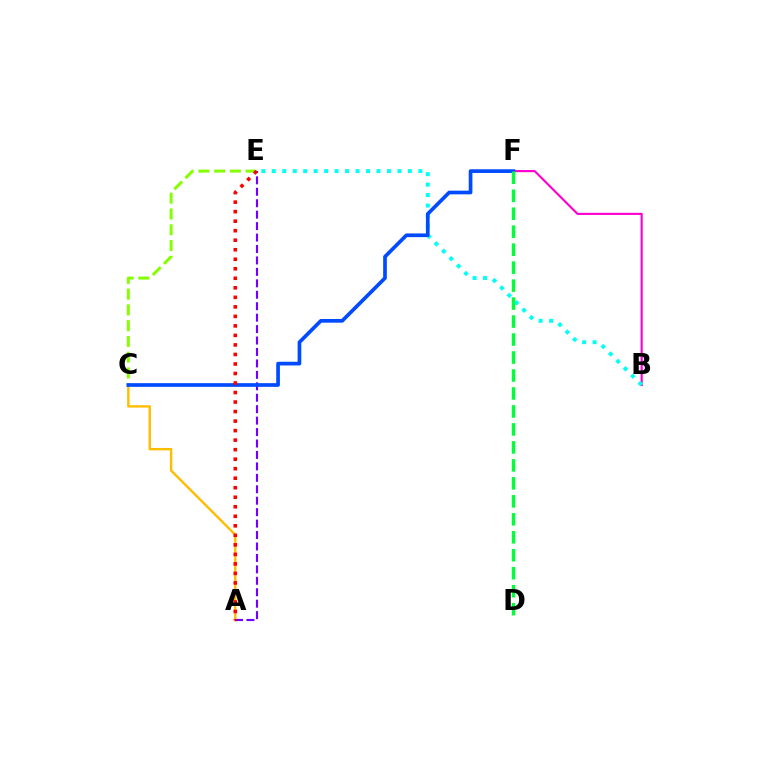{('A', 'C'): [{'color': '#ffbd00', 'line_style': 'solid', 'thickness': 1.72}], ('C', 'E'): [{'color': '#84ff00', 'line_style': 'dashed', 'thickness': 2.14}], ('B', 'F'): [{'color': '#ff00cf', 'line_style': 'solid', 'thickness': 1.55}], ('A', 'E'): [{'color': '#7200ff', 'line_style': 'dashed', 'thickness': 1.55}, {'color': '#ff0000', 'line_style': 'dotted', 'thickness': 2.59}], ('B', 'E'): [{'color': '#00fff6', 'line_style': 'dotted', 'thickness': 2.84}], ('C', 'F'): [{'color': '#004bff', 'line_style': 'solid', 'thickness': 2.66}], ('D', 'F'): [{'color': '#00ff39', 'line_style': 'dashed', 'thickness': 2.44}]}